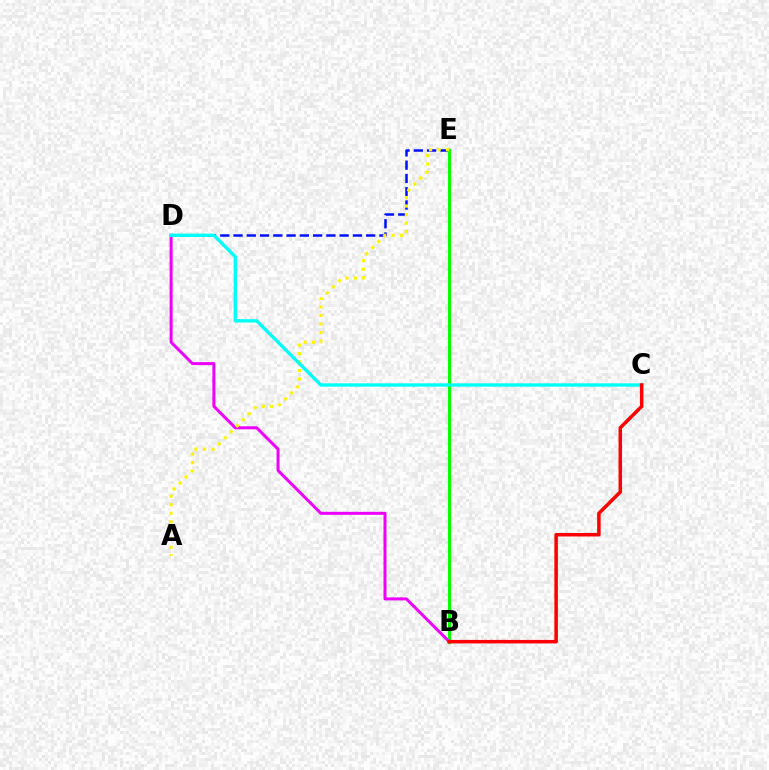{('D', 'E'): [{'color': '#0010ff', 'line_style': 'dashed', 'thickness': 1.8}], ('B', 'E'): [{'color': '#08ff00', 'line_style': 'solid', 'thickness': 2.28}], ('B', 'D'): [{'color': '#ee00ff', 'line_style': 'solid', 'thickness': 2.16}], ('A', 'E'): [{'color': '#fcf500', 'line_style': 'dotted', 'thickness': 2.31}], ('C', 'D'): [{'color': '#00fff6', 'line_style': 'solid', 'thickness': 2.41}], ('B', 'C'): [{'color': '#ff0000', 'line_style': 'solid', 'thickness': 2.53}]}